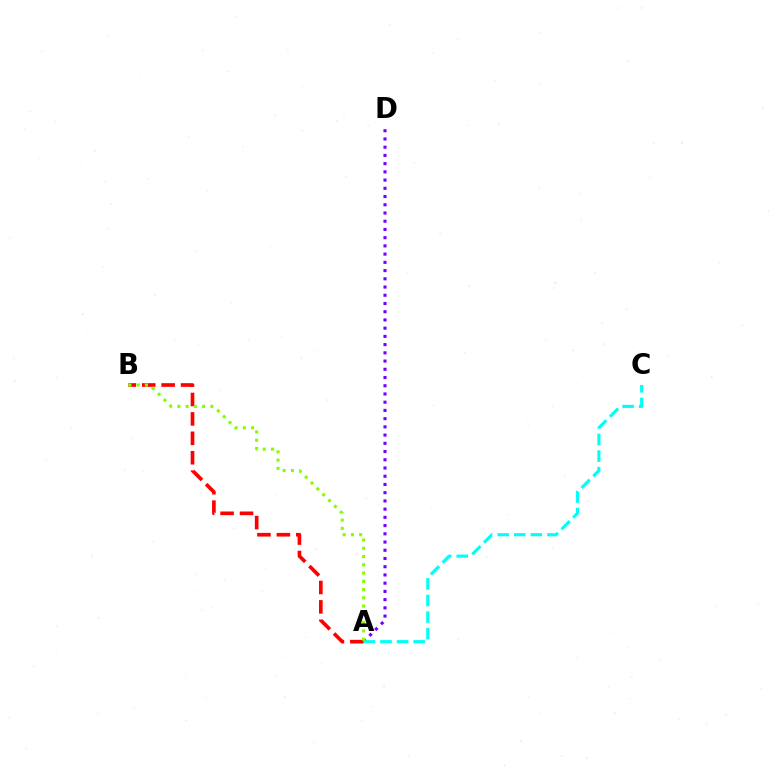{('A', 'D'): [{'color': '#7200ff', 'line_style': 'dotted', 'thickness': 2.23}], ('A', 'B'): [{'color': '#ff0000', 'line_style': 'dashed', 'thickness': 2.64}, {'color': '#84ff00', 'line_style': 'dotted', 'thickness': 2.24}], ('A', 'C'): [{'color': '#00fff6', 'line_style': 'dashed', 'thickness': 2.25}]}